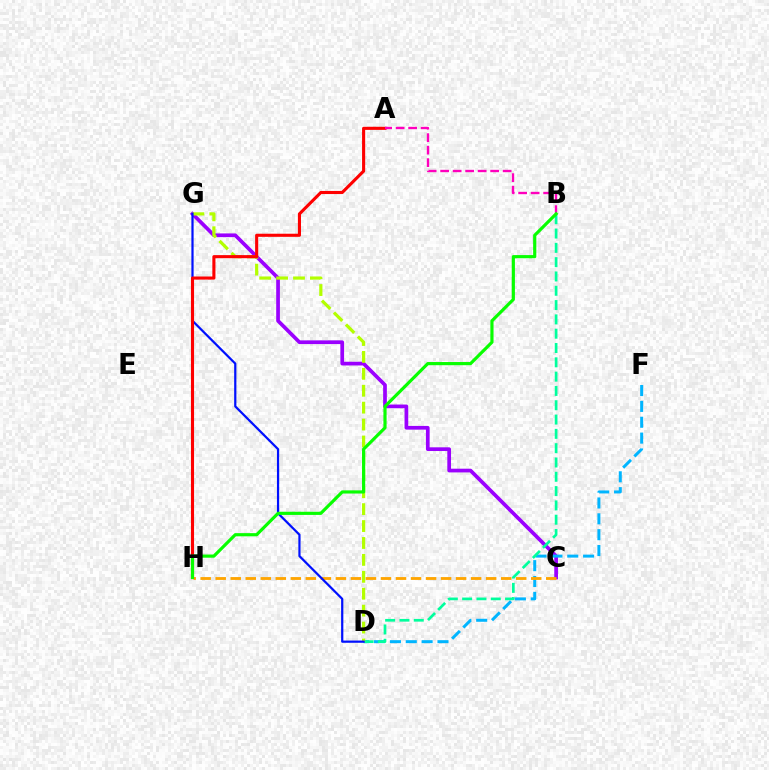{('C', 'G'): [{'color': '#9b00ff', 'line_style': 'solid', 'thickness': 2.67}], ('D', 'F'): [{'color': '#00b5ff', 'line_style': 'dashed', 'thickness': 2.15}], ('B', 'D'): [{'color': '#00ff9d', 'line_style': 'dashed', 'thickness': 1.94}], ('C', 'H'): [{'color': '#ffa500', 'line_style': 'dashed', 'thickness': 2.04}], ('D', 'G'): [{'color': '#b3ff00', 'line_style': 'dashed', 'thickness': 2.3}, {'color': '#0010ff', 'line_style': 'solid', 'thickness': 1.6}], ('A', 'H'): [{'color': '#ff0000', 'line_style': 'solid', 'thickness': 2.23}], ('A', 'B'): [{'color': '#ff00bd', 'line_style': 'dashed', 'thickness': 1.7}], ('B', 'H'): [{'color': '#08ff00', 'line_style': 'solid', 'thickness': 2.28}]}